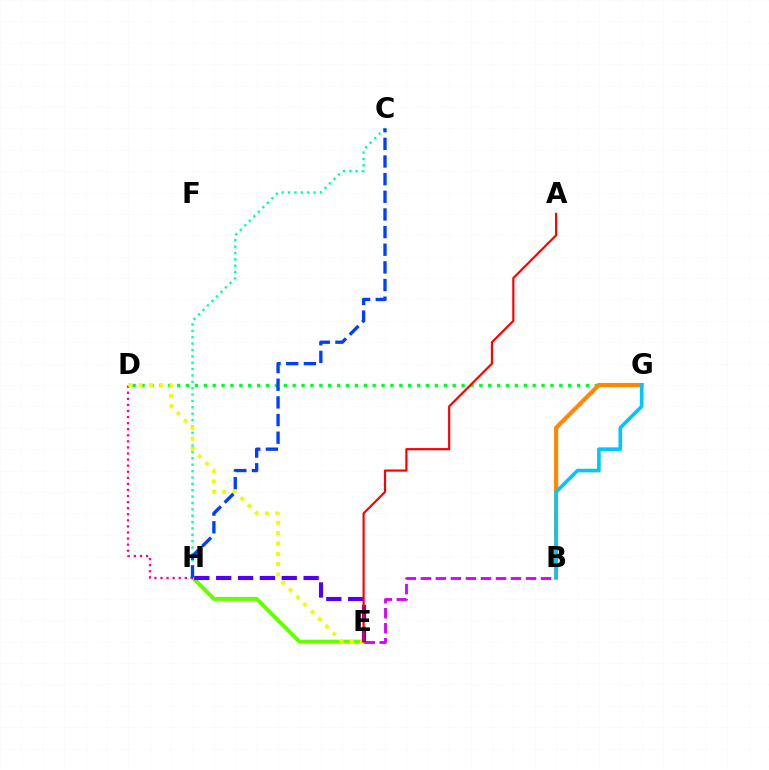{('E', 'H'): [{'color': '#66ff00', 'line_style': 'solid', 'thickness': 2.85}, {'color': '#4f00ff', 'line_style': 'dashed', 'thickness': 2.97}], ('B', 'E'): [{'color': '#d600ff', 'line_style': 'dashed', 'thickness': 2.04}], ('C', 'H'): [{'color': '#00ffaf', 'line_style': 'dotted', 'thickness': 1.73}, {'color': '#003fff', 'line_style': 'dashed', 'thickness': 2.4}], ('D', 'G'): [{'color': '#00ff27', 'line_style': 'dotted', 'thickness': 2.41}], ('D', 'H'): [{'color': '#ff00a0', 'line_style': 'dotted', 'thickness': 1.65}], ('B', 'G'): [{'color': '#ff8800', 'line_style': 'solid', 'thickness': 2.99}, {'color': '#00c7ff', 'line_style': 'solid', 'thickness': 2.62}], ('D', 'E'): [{'color': '#eeff00', 'line_style': 'dotted', 'thickness': 2.81}], ('A', 'E'): [{'color': '#ff0000', 'line_style': 'solid', 'thickness': 1.57}]}